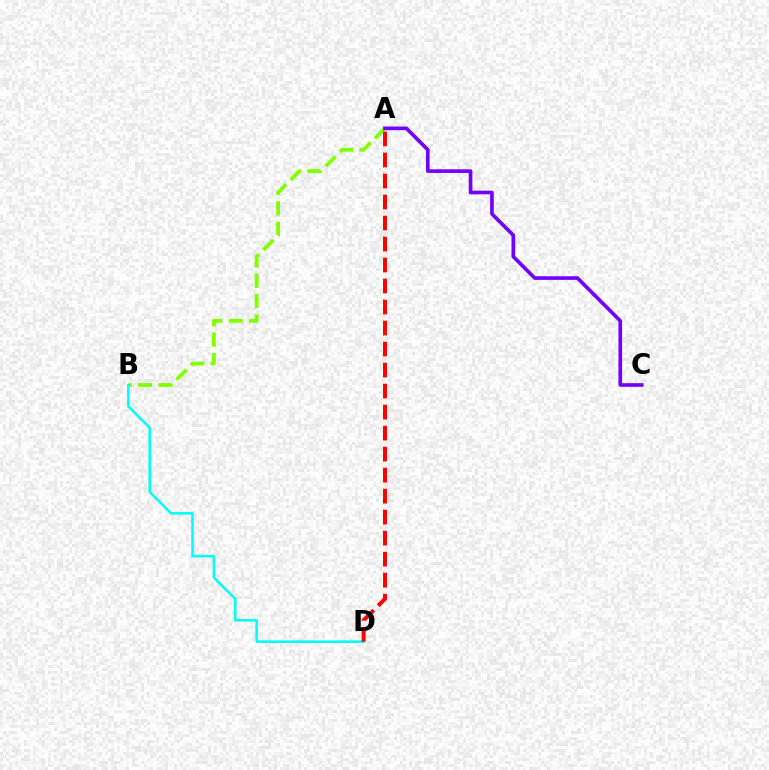{('A', 'B'): [{'color': '#84ff00', 'line_style': 'dashed', 'thickness': 2.76}], ('B', 'D'): [{'color': '#00fff6', 'line_style': 'solid', 'thickness': 1.83}], ('A', 'C'): [{'color': '#7200ff', 'line_style': 'solid', 'thickness': 2.63}], ('A', 'D'): [{'color': '#ff0000', 'line_style': 'dashed', 'thickness': 2.85}]}